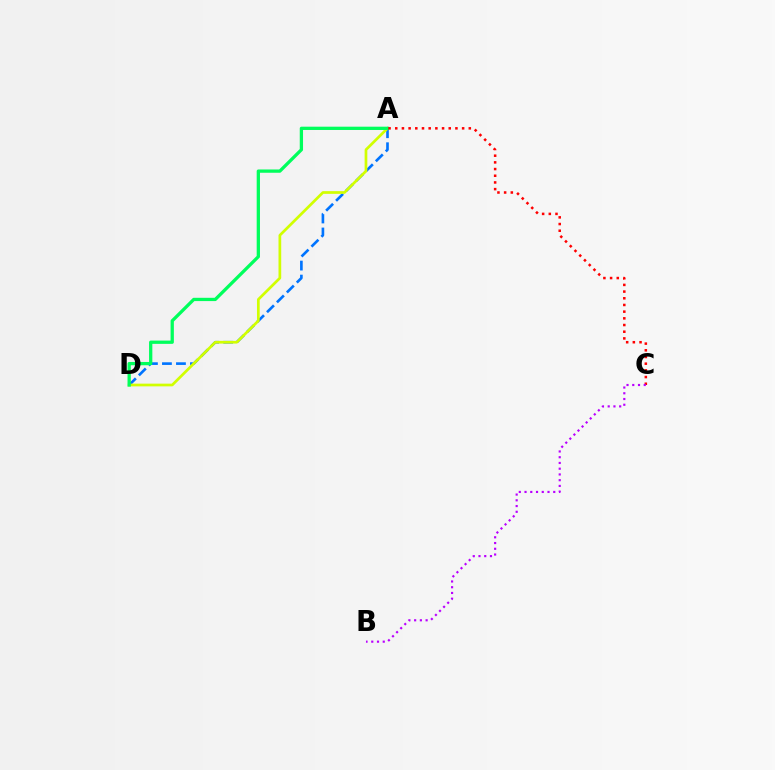{('A', 'D'): [{'color': '#0074ff', 'line_style': 'dashed', 'thickness': 1.9}, {'color': '#d1ff00', 'line_style': 'solid', 'thickness': 1.95}, {'color': '#00ff5c', 'line_style': 'solid', 'thickness': 2.36}], ('A', 'C'): [{'color': '#ff0000', 'line_style': 'dotted', 'thickness': 1.82}], ('B', 'C'): [{'color': '#b900ff', 'line_style': 'dotted', 'thickness': 1.56}]}